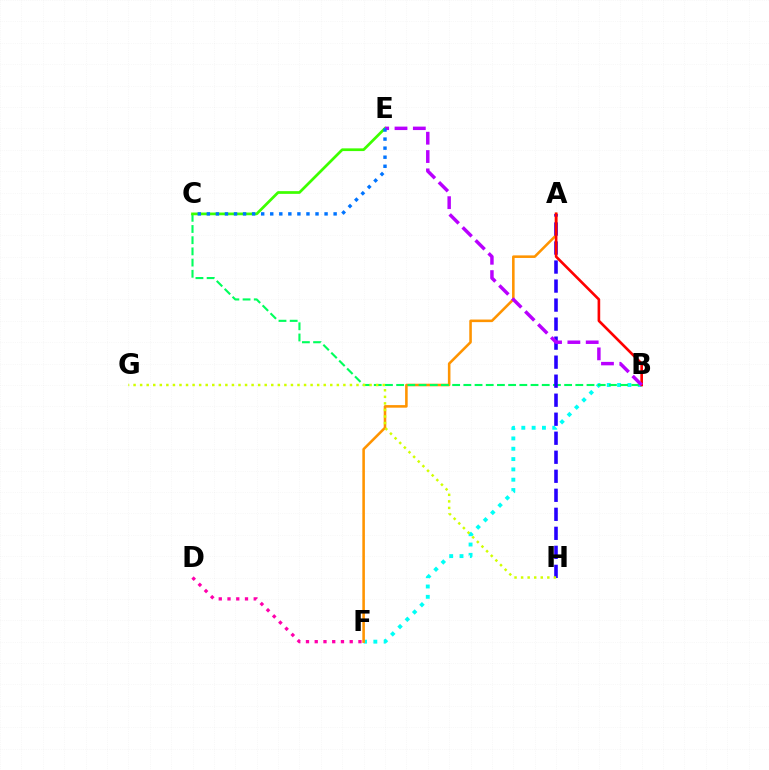{('B', 'F'): [{'color': '#00fff6', 'line_style': 'dotted', 'thickness': 2.8}], ('A', 'F'): [{'color': '#ff9400', 'line_style': 'solid', 'thickness': 1.85}], ('B', 'C'): [{'color': '#00ff5c', 'line_style': 'dashed', 'thickness': 1.52}], ('C', 'E'): [{'color': '#3dff00', 'line_style': 'solid', 'thickness': 1.96}, {'color': '#0074ff', 'line_style': 'dotted', 'thickness': 2.46}], ('A', 'H'): [{'color': '#2500ff', 'line_style': 'dashed', 'thickness': 2.58}], ('A', 'B'): [{'color': '#ff0000', 'line_style': 'solid', 'thickness': 1.9}], ('B', 'E'): [{'color': '#b900ff', 'line_style': 'dashed', 'thickness': 2.49}], ('G', 'H'): [{'color': '#d1ff00', 'line_style': 'dotted', 'thickness': 1.78}], ('D', 'F'): [{'color': '#ff00ac', 'line_style': 'dotted', 'thickness': 2.38}]}